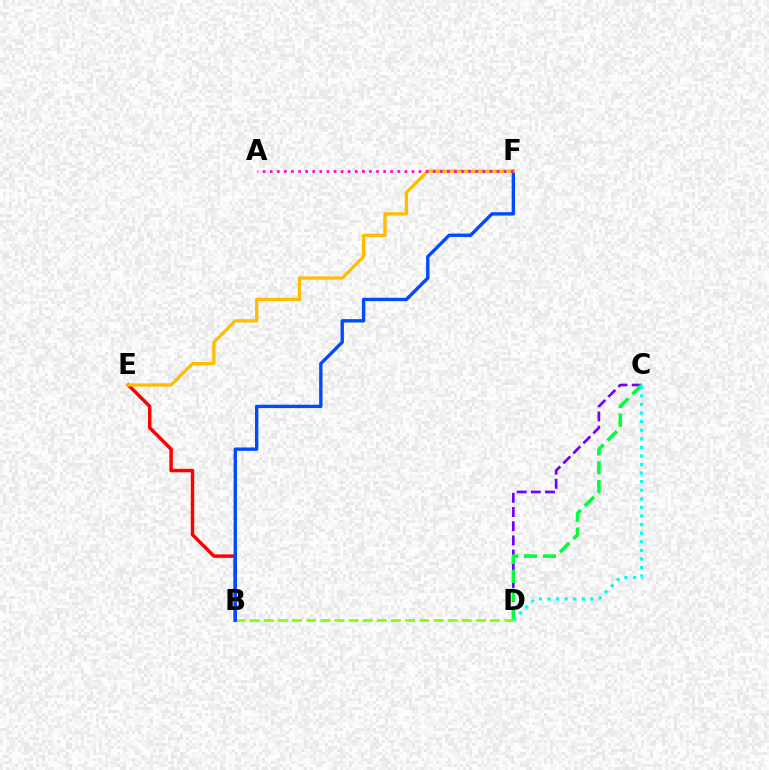{('C', 'D'): [{'color': '#7200ff', 'line_style': 'dashed', 'thickness': 1.93}, {'color': '#00ff39', 'line_style': 'dashed', 'thickness': 2.55}, {'color': '#00fff6', 'line_style': 'dotted', 'thickness': 2.33}], ('B', 'E'): [{'color': '#ff0000', 'line_style': 'solid', 'thickness': 2.48}], ('B', 'D'): [{'color': '#84ff00', 'line_style': 'dashed', 'thickness': 1.92}], ('B', 'F'): [{'color': '#004bff', 'line_style': 'solid', 'thickness': 2.43}], ('E', 'F'): [{'color': '#ffbd00', 'line_style': 'solid', 'thickness': 2.38}], ('A', 'F'): [{'color': '#ff00cf', 'line_style': 'dotted', 'thickness': 1.93}]}